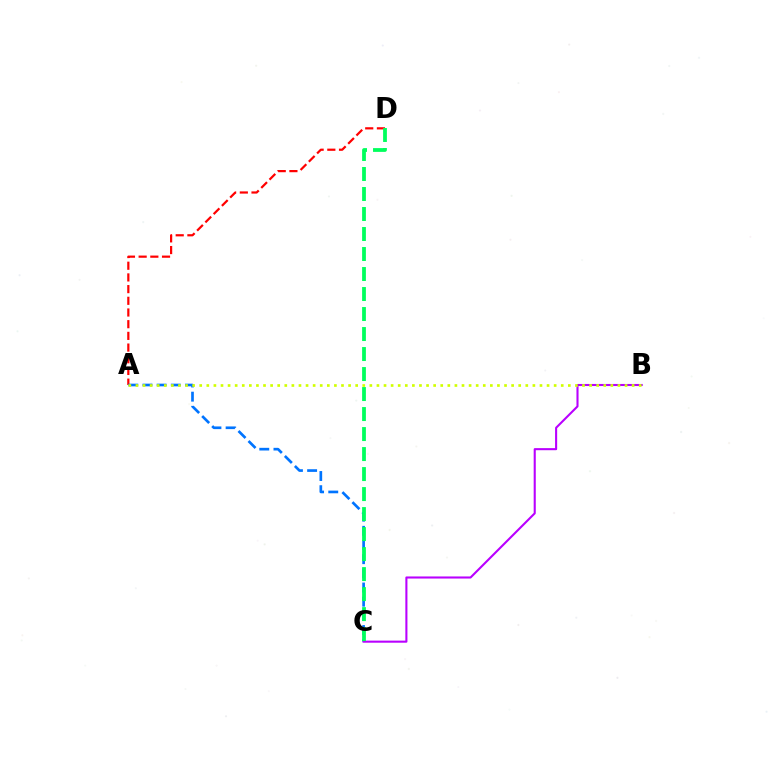{('A', 'D'): [{'color': '#ff0000', 'line_style': 'dashed', 'thickness': 1.59}], ('A', 'C'): [{'color': '#0074ff', 'line_style': 'dashed', 'thickness': 1.93}], ('B', 'C'): [{'color': '#b900ff', 'line_style': 'solid', 'thickness': 1.51}], ('C', 'D'): [{'color': '#00ff5c', 'line_style': 'dashed', 'thickness': 2.72}], ('A', 'B'): [{'color': '#d1ff00', 'line_style': 'dotted', 'thickness': 1.93}]}